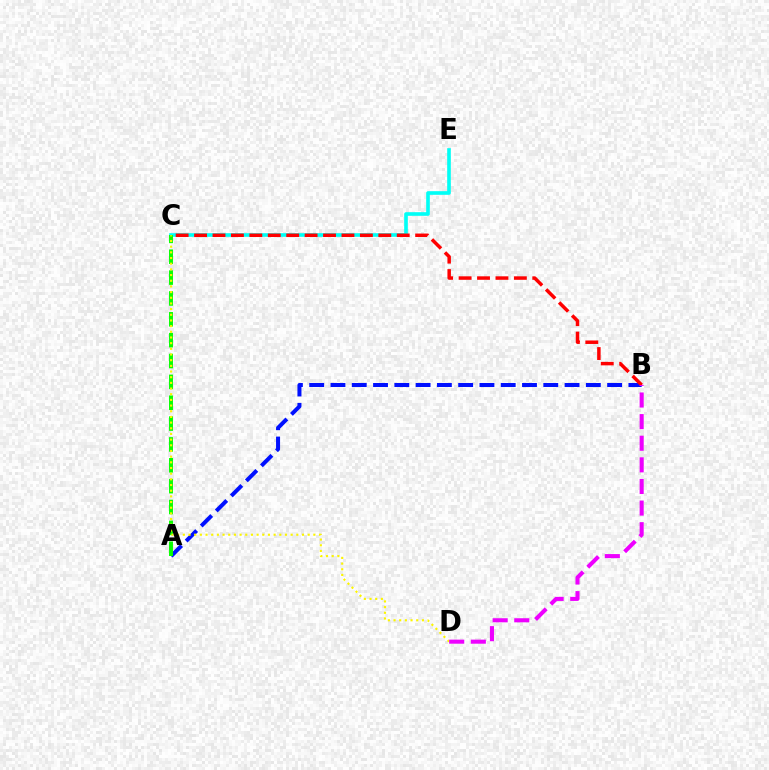{('A', 'B'): [{'color': '#0010ff', 'line_style': 'dashed', 'thickness': 2.89}], ('C', 'E'): [{'color': '#00fff6', 'line_style': 'solid', 'thickness': 2.62}], ('B', 'C'): [{'color': '#ff0000', 'line_style': 'dashed', 'thickness': 2.5}], ('A', 'C'): [{'color': '#08ff00', 'line_style': 'dashed', 'thickness': 2.83}], ('C', 'D'): [{'color': '#fcf500', 'line_style': 'dotted', 'thickness': 1.54}], ('B', 'D'): [{'color': '#ee00ff', 'line_style': 'dashed', 'thickness': 2.94}]}